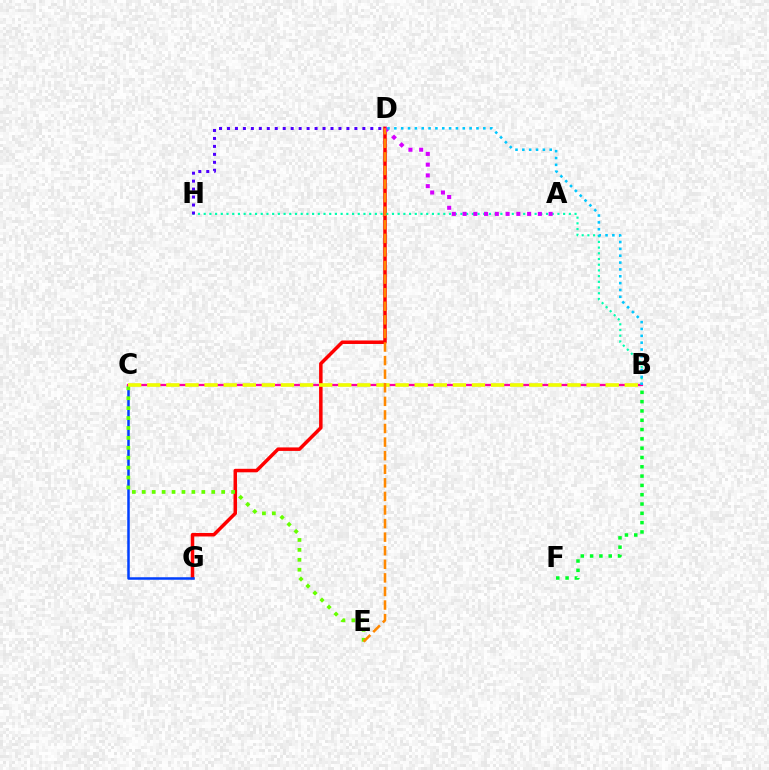{('D', 'G'): [{'color': '#ff0000', 'line_style': 'solid', 'thickness': 2.52}], ('B', 'H'): [{'color': '#00ffaf', 'line_style': 'dotted', 'thickness': 1.55}], ('B', 'F'): [{'color': '#00ff27', 'line_style': 'dotted', 'thickness': 2.53}], ('C', 'G'): [{'color': '#003fff', 'line_style': 'solid', 'thickness': 1.81}], ('D', 'H'): [{'color': '#4f00ff', 'line_style': 'dotted', 'thickness': 2.16}], ('C', 'E'): [{'color': '#66ff00', 'line_style': 'dotted', 'thickness': 2.7}], ('B', 'C'): [{'color': '#ff00a0', 'line_style': 'solid', 'thickness': 1.65}, {'color': '#eeff00', 'line_style': 'dashed', 'thickness': 2.59}], ('A', 'D'): [{'color': '#d600ff', 'line_style': 'dotted', 'thickness': 2.92}], ('B', 'D'): [{'color': '#00c7ff', 'line_style': 'dotted', 'thickness': 1.86}], ('D', 'E'): [{'color': '#ff8800', 'line_style': 'dashed', 'thickness': 1.84}]}